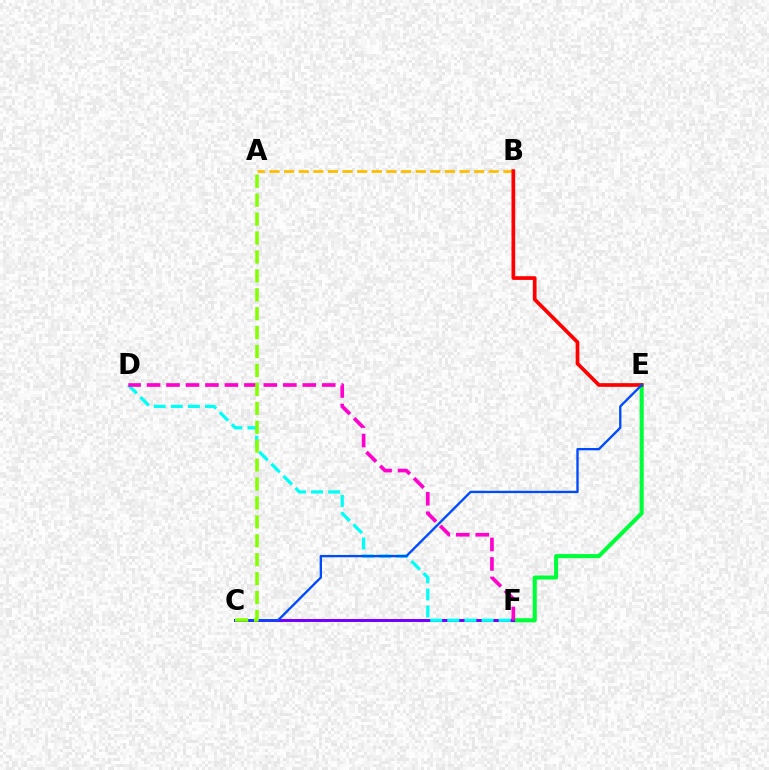{('A', 'B'): [{'color': '#ffbd00', 'line_style': 'dashed', 'thickness': 1.99}], ('E', 'F'): [{'color': '#00ff39', 'line_style': 'solid', 'thickness': 2.94}], ('C', 'F'): [{'color': '#7200ff', 'line_style': 'solid', 'thickness': 2.13}], ('D', 'F'): [{'color': '#00fff6', 'line_style': 'dashed', 'thickness': 2.32}, {'color': '#ff00cf', 'line_style': 'dashed', 'thickness': 2.64}], ('B', 'E'): [{'color': '#ff0000', 'line_style': 'solid', 'thickness': 2.65}], ('C', 'E'): [{'color': '#004bff', 'line_style': 'solid', 'thickness': 1.69}], ('A', 'C'): [{'color': '#84ff00', 'line_style': 'dashed', 'thickness': 2.57}]}